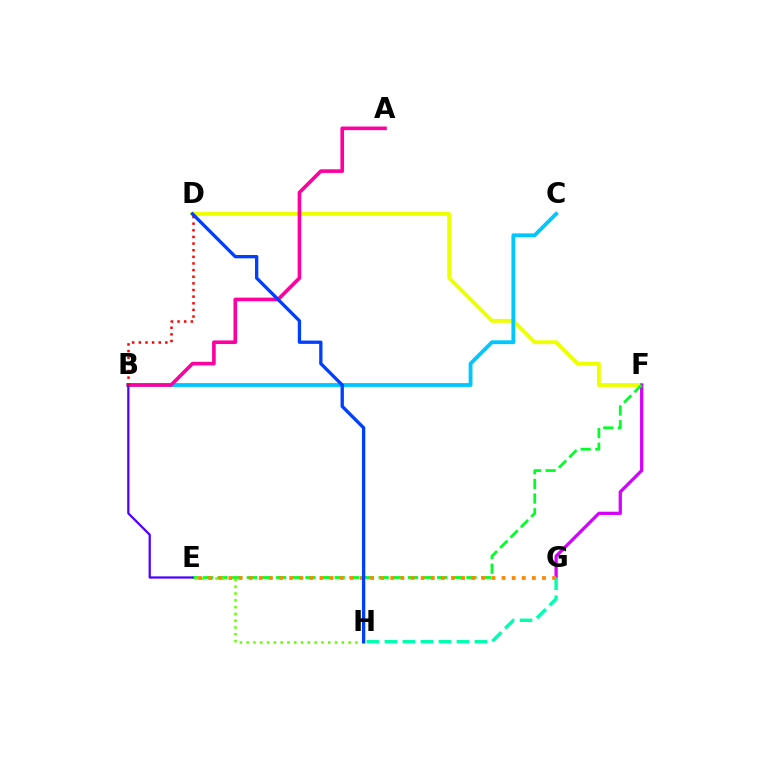{('D', 'F'): [{'color': '#eeff00', 'line_style': 'solid', 'thickness': 2.76}], ('F', 'G'): [{'color': '#d600ff', 'line_style': 'solid', 'thickness': 2.34}], ('B', 'C'): [{'color': '#00c7ff', 'line_style': 'solid', 'thickness': 2.76}], ('E', 'F'): [{'color': '#00ff27', 'line_style': 'dashed', 'thickness': 1.99}], ('E', 'H'): [{'color': '#66ff00', 'line_style': 'dotted', 'thickness': 1.85}], ('A', 'B'): [{'color': '#ff00a0', 'line_style': 'solid', 'thickness': 2.61}], ('G', 'H'): [{'color': '#00ffaf', 'line_style': 'dashed', 'thickness': 2.45}], ('B', 'E'): [{'color': '#4f00ff', 'line_style': 'solid', 'thickness': 1.62}], ('B', 'D'): [{'color': '#ff0000', 'line_style': 'dotted', 'thickness': 1.8}], ('E', 'G'): [{'color': '#ff8800', 'line_style': 'dotted', 'thickness': 2.75}], ('D', 'H'): [{'color': '#003fff', 'line_style': 'solid', 'thickness': 2.39}]}